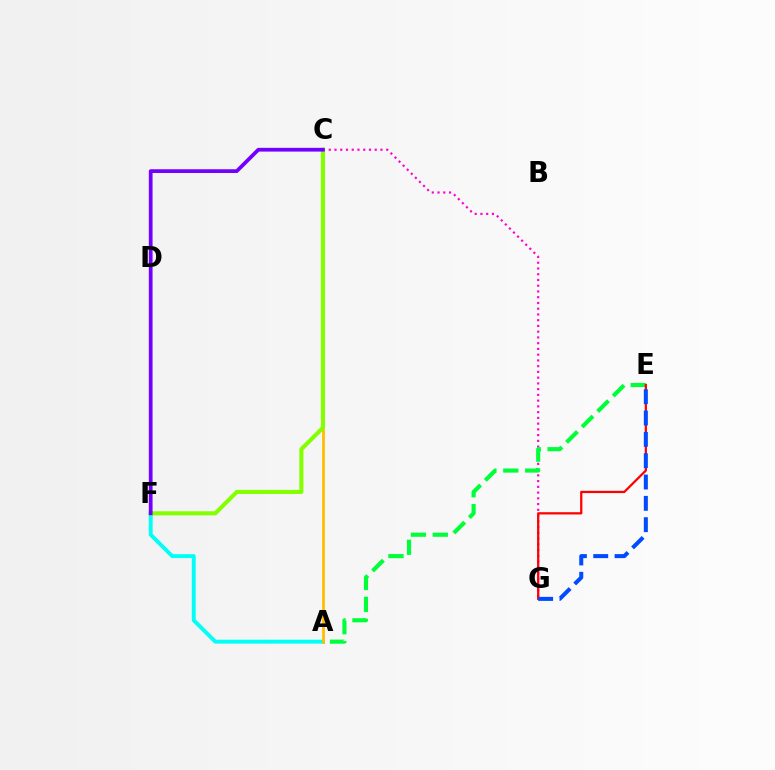{('A', 'F'): [{'color': '#00fff6', 'line_style': 'solid', 'thickness': 2.82}], ('C', 'G'): [{'color': '#ff00cf', 'line_style': 'dotted', 'thickness': 1.56}], ('A', 'E'): [{'color': '#00ff39', 'line_style': 'dashed', 'thickness': 2.98}], ('A', 'C'): [{'color': '#ffbd00', 'line_style': 'solid', 'thickness': 2.0}], ('C', 'F'): [{'color': '#84ff00', 'line_style': 'solid', 'thickness': 2.94}, {'color': '#7200ff', 'line_style': 'solid', 'thickness': 2.69}], ('E', 'G'): [{'color': '#ff0000', 'line_style': 'solid', 'thickness': 1.62}, {'color': '#004bff', 'line_style': 'dashed', 'thickness': 2.9}]}